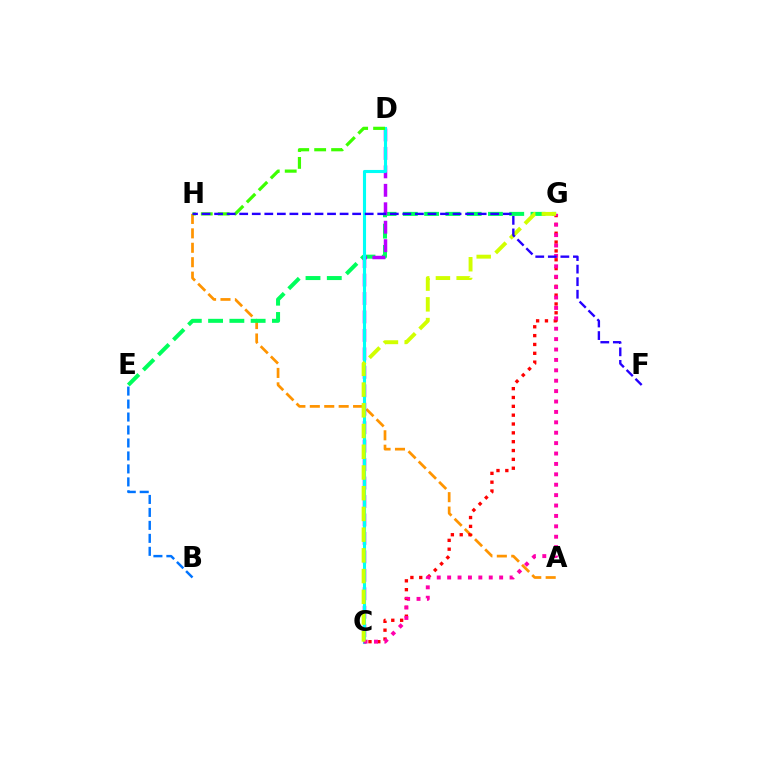{('A', 'H'): [{'color': '#ff9400', 'line_style': 'dashed', 'thickness': 1.96}], ('E', 'G'): [{'color': '#00ff5c', 'line_style': 'dashed', 'thickness': 2.89}], ('C', 'D'): [{'color': '#b900ff', 'line_style': 'dashed', 'thickness': 2.51}, {'color': '#00fff6', 'line_style': 'solid', 'thickness': 2.23}], ('C', 'G'): [{'color': '#ff0000', 'line_style': 'dotted', 'thickness': 2.4}, {'color': '#ff00ac', 'line_style': 'dotted', 'thickness': 2.83}, {'color': '#d1ff00', 'line_style': 'dashed', 'thickness': 2.82}], ('D', 'H'): [{'color': '#3dff00', 'line_style': 'dashed', 'thickness': 2.3}], ('F', 'H'): [{'color': '#2500ff', 'line_style': 'dashed', 'thickness': 1.7}], ('B', 'E'): [{'color': '#0074ff', 'line_style': 'dashed', 'thickness': 1.76}]}